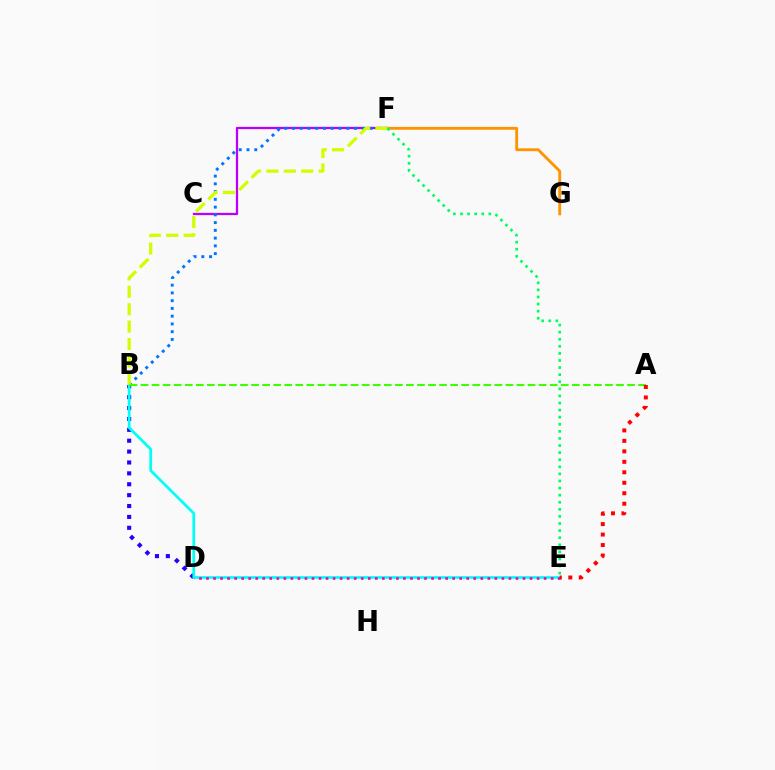{('B', 'D'): [{'color': '#2500ff', 'line_style': 'dotted', 'thickness': 2.96}], ('C', 'F'): [{'color': '#b900ff', 'line_style': 'solid', 'thickness': 1.64}], ('B', 'E'): [{'color': '#00fff6', 'line_style': 'solid', 'thickness': 1.96}], ('B', 'F'): [{'color': '#0074ff', 'line_style': 'dotted', 'thickness': 2.11}, {'color': '#d1ff00', 'line_style': 'dashed', 'thickness': 2.36}], ('F', 'G'): [{'color': '#ff9400', 'line_style': 'solid', 'thickness': 2.06}], ('D', 'E'): [{'color': '#ff00ac', 'line_style': 'dotted', 'thickness': 1.91}], ('A', 'B'): [{'color': '#3dff00', 'line_style': 'dashed', 'thickness': 1.5}], ('A', 'E'): [{'color': '#ff0000', 'line_style': 'dotted', 'thickness': 2.85}], ('E', 'F'): [{'color': '#00ff5c', 'line_style': 'dotted', 'thickness': 1.93}]}